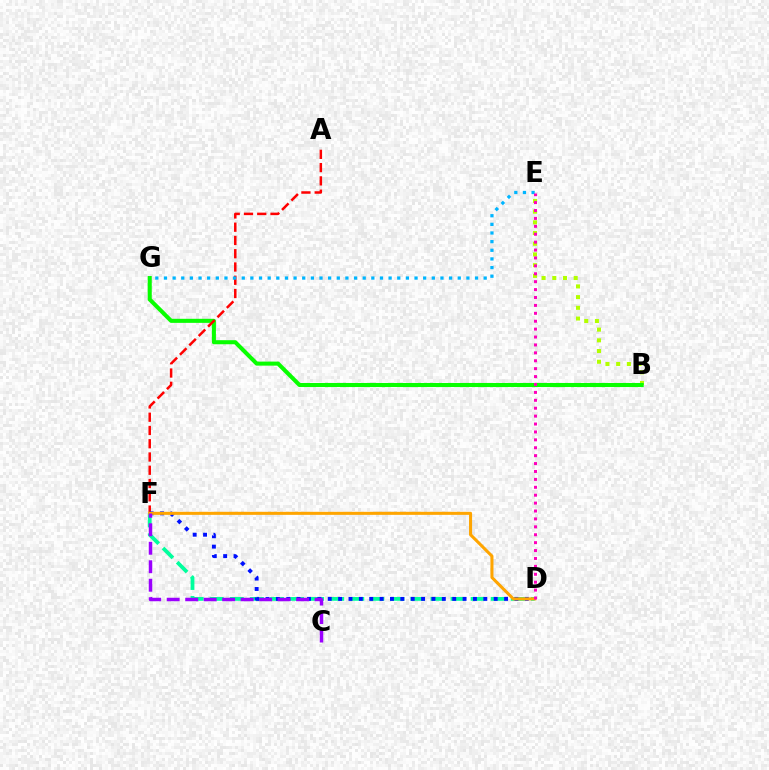{('B', 'E'): [{'color': '#b3ff00', 'line_style': 'dotted', 'thickness': 2.91}], ('D', 'F'): [{'color': '#00ff9d', 'line_style': 'dashed', 'thickness': 2.73}, {'color': '#0010ff', 'line_style': 'dotted', 'thickness': 2.82}, {'color': '#ffa500', 'line_style': 'solid', 'thickness': 2.19}], ('B', 'G'): [{'color': '#08ff00', 'line_style': 'solid', 'thickness': 2.92}], ('A', 'F'): [{'color': '#ff0000', 'line_style': 'dashed', 'thickness': 1.8}], ('C', 'F'): [{'color': '#9b00ff', 'line_style': 'dashed', 'thickness': 2.51}], ('E', 'G'): [{'color': '#00b5ff', 'line_style': 'dotted', 'thickness': 2.35}], ('D', 'E'): [{'color': '#ff00bd', 'line_style': 'dotted', 'thickness': 2.15}]}